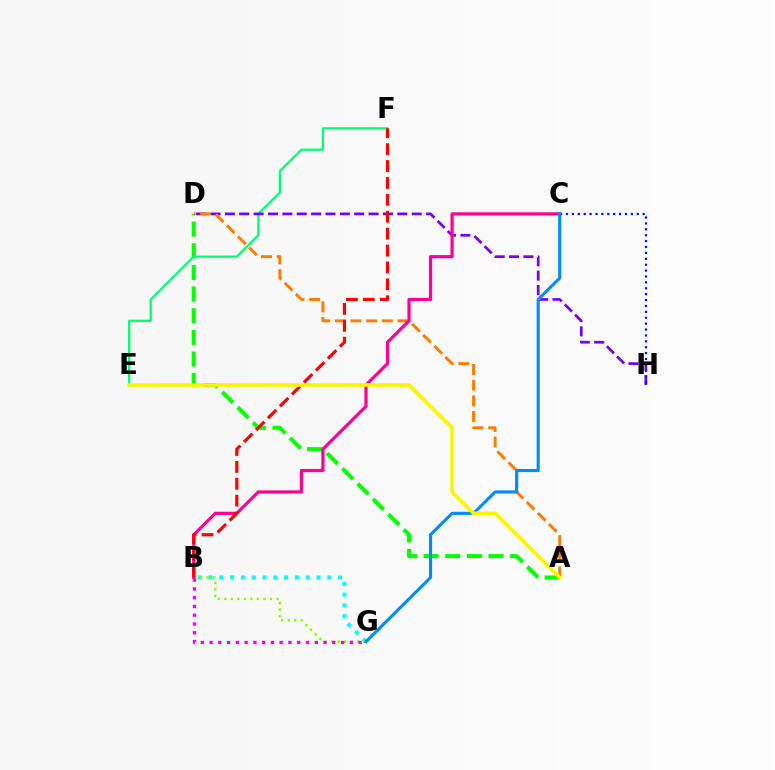{('A', 'D'): [{'color': '#08ff00', 'line_style': 'dashed', 'thickness': 2.94}, {'color': '#ff7c00', 'line_style': 'dashed', 'thickness': 2.13}], ('E', 'F'): [{'color': '#00ff74', 'line_style': 'solid', 'thickness': 1.64}], ('D', 'H'): [{'color': '#7200ff', 'line_style': 'dashed', 'thickness': 1.95}], ('B', 'G'): [{'color': '#00fff6', 'line_style': 'dotted', 'thickness': 2.93}, {'color': '#84ff00', 'line_style': 'dotted', 'thickness': 1.77}, {'color': '#ee00ff', 'line_style': 'dotted', 'thickness': 2.38}], ('B', 'C'): [{'color': '#ff0094', 'line_style': 'solid', 'thickness': 2.3}], ('C', 'H'): [{'color': '#0010ff', 'line_style': 'dotted', 'thickness': 1.6}], ('B', 'F'): [{'color': '#ff0000', 'line_style': 'dashed', 'thickness': 2.3}], ('C', 'G'): [{'color': '#008cff', 'line_style': 'solid', 'thickness': 2.24}], ('A', 'E'): [{'color': '#fcf500', 'line_style': 'solid', 'thickness': 2.59}]}